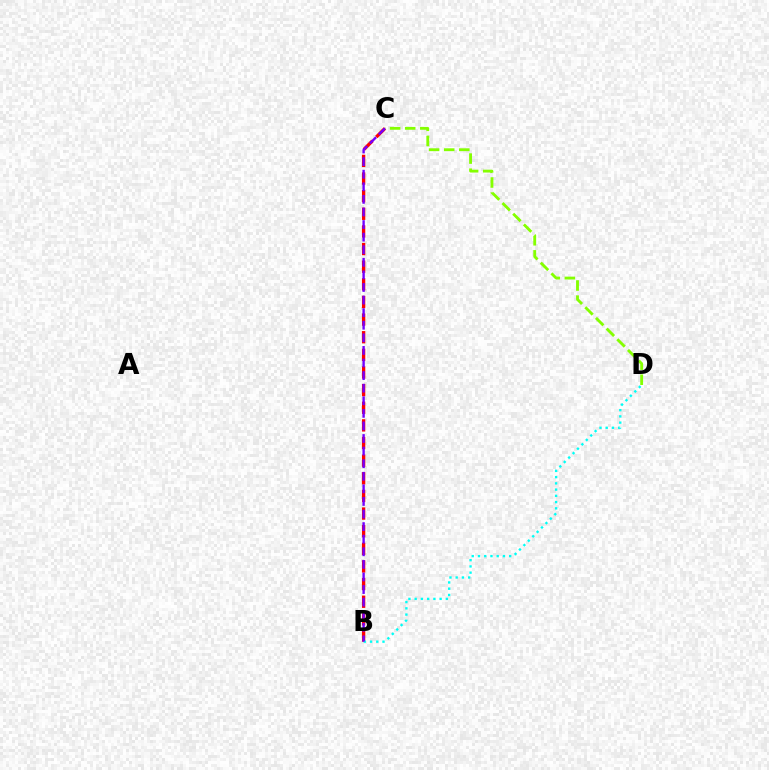{('B', 'C'): [{'color': '#ff0000', 'line_style': 'dashed', 'thickness': 2.4}, {'color': '#7200ff', 'line_style': 'dashed', 'thickness': 1.71}], ('C', 'D'): [{'color': '#84ff00', 'line_style': 'dashed', 'thickness': 2.05}], ('B', 'D'): [{'color': '#00fff6', 'line_style': 'dotted', 'thickness': 1.7}]}